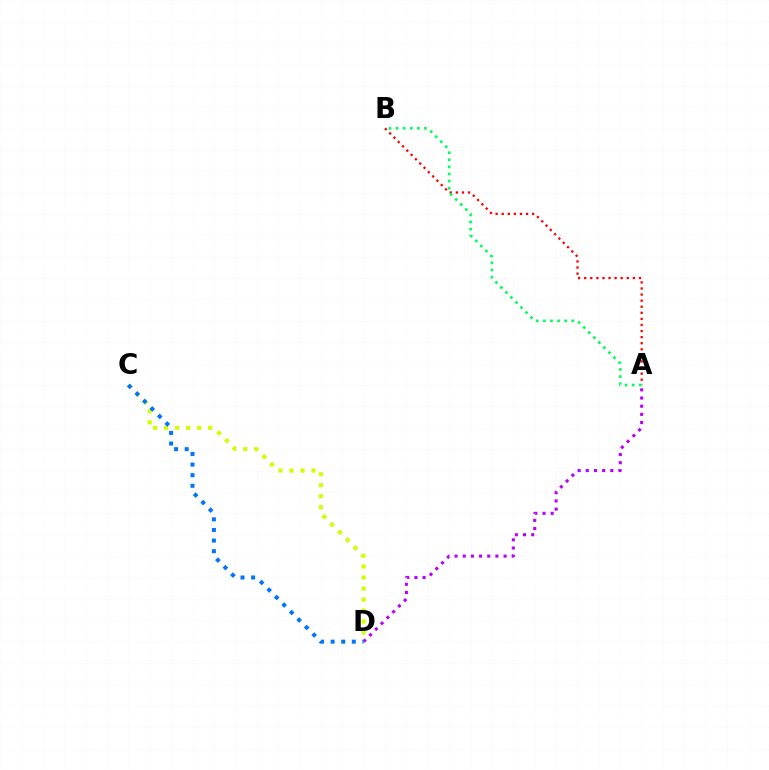{('A', 'B'): [{'color': '#ff0000', 'line_style': 'dotted', 'thickness': 1.65}, {'color': '#00ff5c', 'line_style': 'dotted', 'thickness': 1.93}], ('C', 'D'): [{'color': '#d1ff00', 'line_style': 'dotted', 'thickness': 2.99}, {'color': '#0074ff', 'line_style': 'dotted', 'thickness': 2.88}], ('A', 'D'): [{'color': '#b900ff', 'line_style': 'dotted', 'thickness': 2.22}]}